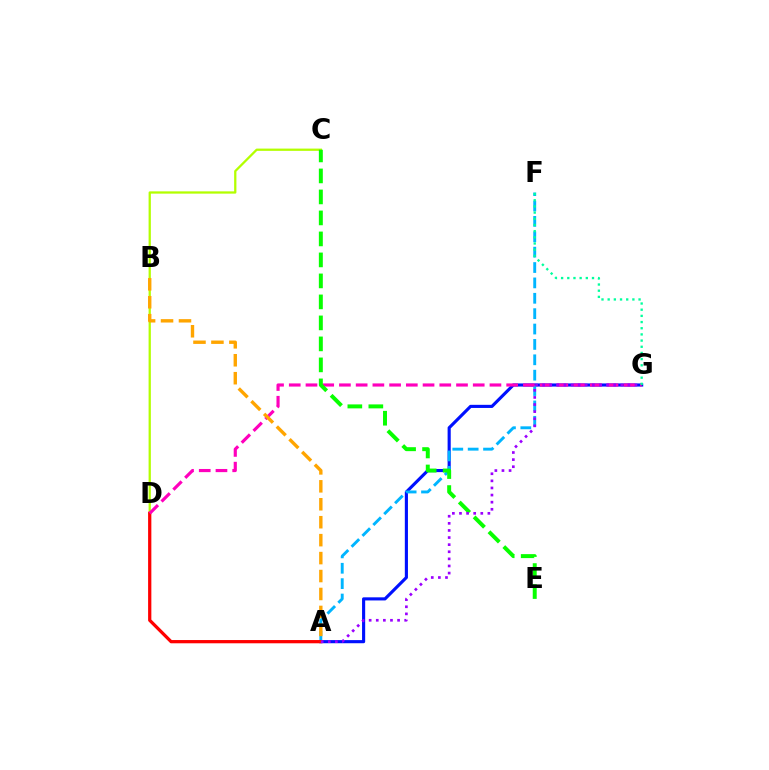{('C', 'D'): [{'color': '#b3ff00', 'line_style': 'solid', 'thickness': 1.64}], ('A', 'G'): [{'color': '#0010ff', 'line_style': 'solid', 'thickness': 2.25}, {'color': '#9b00ff', 'line_style': 'dotted', 'thickness': 1.93}], ('A', 'F'): [{'color': '#00b5ff', 'line_style': 'dashed', 'thickness': 2.09}], ('A', 'D'): [{'color': '#ff0000', 'line_style': 'solid', 'thickness': 2.34}], ('D', 'G'): [{'color': '#ff00bd', 'line_style': 'dashed', 'thickness': 2.27}], ('F', 'G'): [{'color': '#00ff9d', 'line_style': 'dotted', 'thickness': 1.68}], ('C', 'E'): [{'color': '#08ff00', 'line_style': 'dashed', 'thickness': 2.85}], ('A', 'B'): [{'color': '#ffa500', 'line_style': 'dashed', 'thickness': 2.44}]}